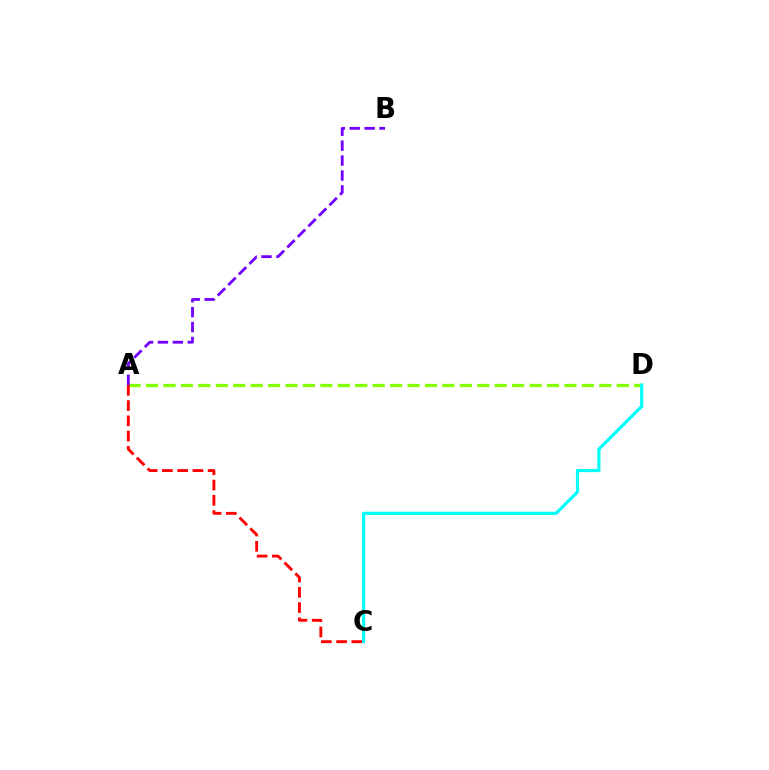{('A', 'D'): [{'color': '#84ff00', 'line_style': 'dashed', 'thickness': 2.37}], ('A', 'C'): [{'color': '#ff0000', 'line_style': 'dashed', 'thickness': 2.07}], ('C', 'D'): [{'color': '#00fff6', 'line_style': 'solid', 'thickness': 2.29}], ('A', 'B'): [{'color': '#7200ff', 'line_style': 'dashed', 'thickness': 2.03}]}